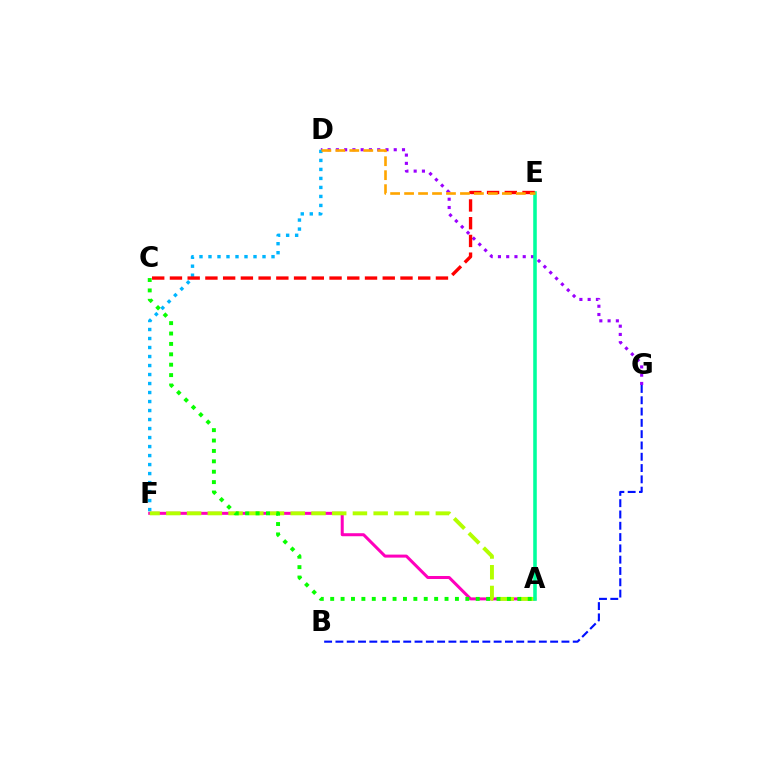{('A', 'F'): [{'color': '#ff00bd', 'line_style': 'solid', 'thickness': 2.17}, {'color': '#b3ff00', 'line_style': 'dashed', 'thickness': 2.82}], ('D', 'G'): [{'color': '#9b00ff', 'line_style': 'dotted', 'thickness': 2.25}], ('D', 'F'): [{'color': '#00b5ff', 'line_style': 'dotted', 'thickness': 2.45}], ('B', 'G'): [{'color': '#0010ff', 'line_style': 'dashed', 'thickness': 1.54}], ('A', 'E'): [{'color': '#00ff9d', 'line_style': 'solid', 'thickness': 2.56}], ('C', 'E'): [{'color': '#ff0000', 'line_style': 'dashed', 'thickness': 2.41}], ('D', 'E'): [{'color': '#ffa500', 'line_style': 'dashed', 'thickness': 1.9}], ('A', 'C'): [{'color': '#08ff00', 'line_style': 'dotted', 'thickness': 2.82}]}